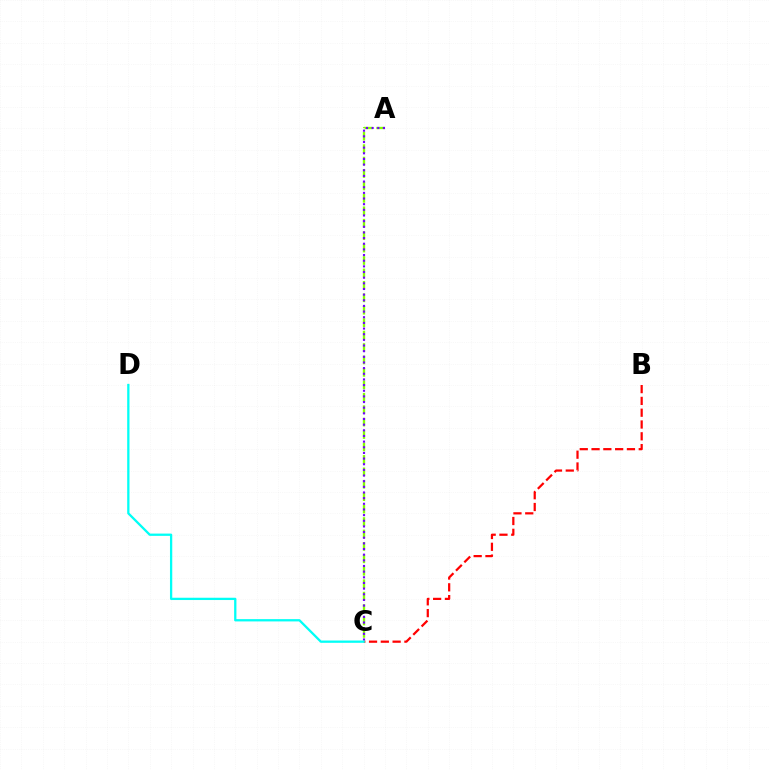{('B', 'C'): [{'color': '#ff0000', 'line_style': 'dashed', 'thickness': 1.6}], ('A', 'C'): [{'color': '#84ff00', 'line_style': 'dashed', 'thickness': 1.69}, {'color': '#7200ff', 'line_style': 'dotted', 'thickness': 1.54}], ('C', 'D'): [{'color': '#00fff6', 'line_style': 'solid', 'thickness': 1.65}]}